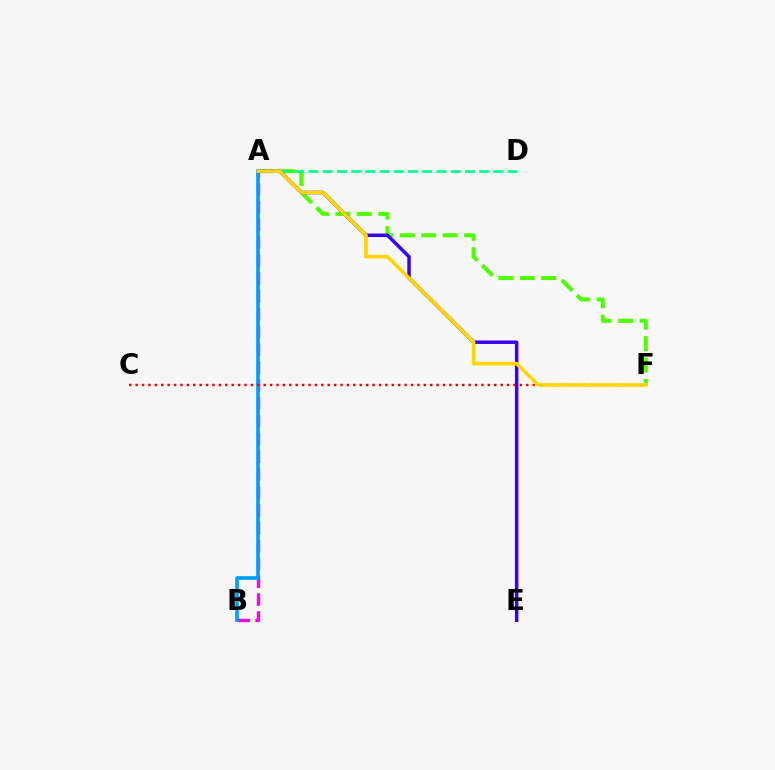{('A', 'F'): [{'color': '#4fff00', 'line_style': 'dashed', 'thickness': 2.91}, {'color': '#ffd500', 'line_style': 'solid', 'thickness': 2.58}], ('A', 'D'): [{'color': '#00ff86', 'line_style': 'dashed', 'thickness': 1.93}], ('A', 'E'): [{'color': '#3700ff', 'line_style': 'solid', 'thickness': 2.51}], ('A', 'B'): [{'color': '#ff00ed', 'line_style': 'dashed', 'thickness': 2.42}, {'color': '#009eff', 'line_style': 'solid', 'thickness': 2.6}], ('C', 'F'): [{'color': '#ff0000', 'line_style': 'dotted', 'thickness': 1.74}]}